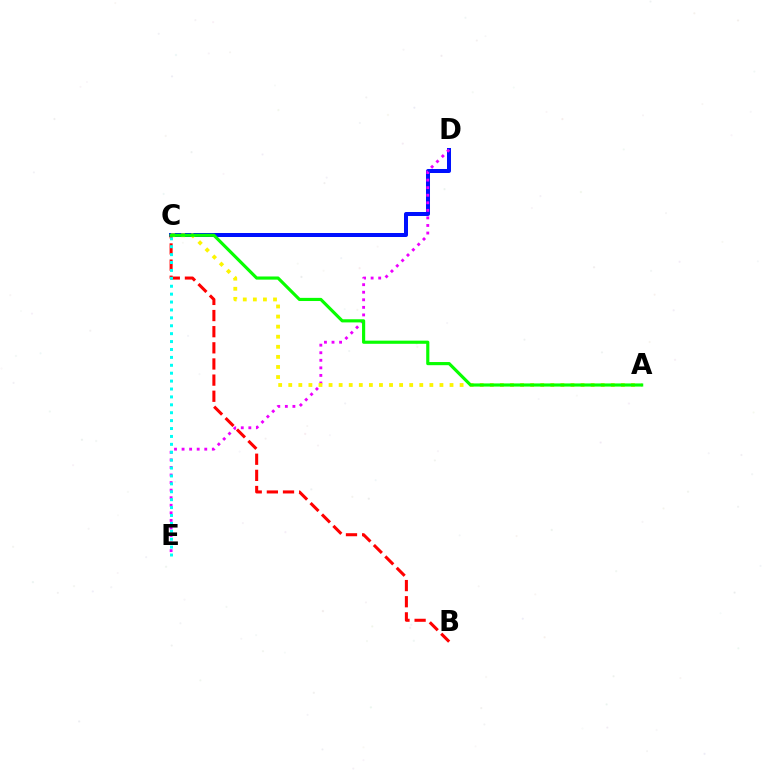{('C', 'D'): [{'color': '#0010ff', 'line_style': 'solid', 'thickness': 2.89}], ('D', 'E'): [{'color': '#ee00ff', 'line_style': 'dotted', 'thickness': 2.05}], ('A', 'C'): [{'color': '#fcf500', 'line_style': 'dotted', 'thickness': 2.74}, {'color': '#08ff00', 'line_style': 'solid', 'thickness': 2.27}], ('B', 'C'): [{'color': '#ff0000', 'line_style': 'dashed', 'thickness': 2.19}], ('C', 'E'): [{'color': '#00fff6', 'line_style': 'dotted', 'thickness': 2.15}]}